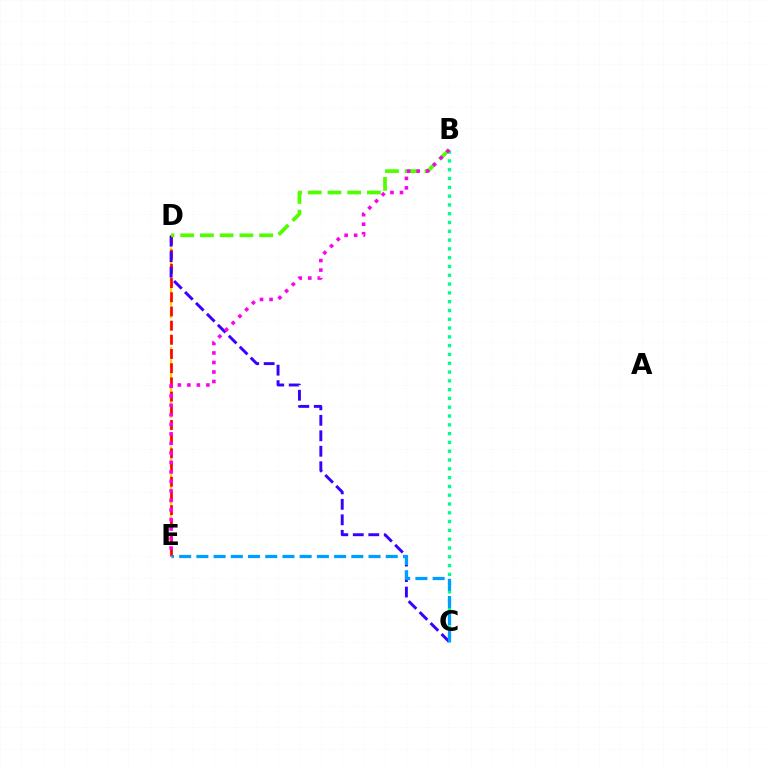{('D', 'E'): [{'color': '#ffd500', 'line_style': 'dashed', 'thickness': 1.69}, {'color': '#ff0000', 'line_style': 'dashed', 'thickness': 1.93}], ('B', 'C'): [{'color': '#00ff86', 'line_style': 'dotted', 'thickness': 2.39}], ('C', 'D'): [{'color': '#3700ff', 'line_style': 'dashed', 'thickness': 2.1}], ('C', 'E'): [{'color': '#009eff', 'line_style': 'dashed', 'thickness': 2.34}], ('B', 'D'): [{'color': '#4fff00', 'line_style': 'dashed', 'thickness': 2.68}], ('B', 'E'): [{'color': '#ff00ed', 'line_style': 'dotted', 'thickness': 2.58}]}